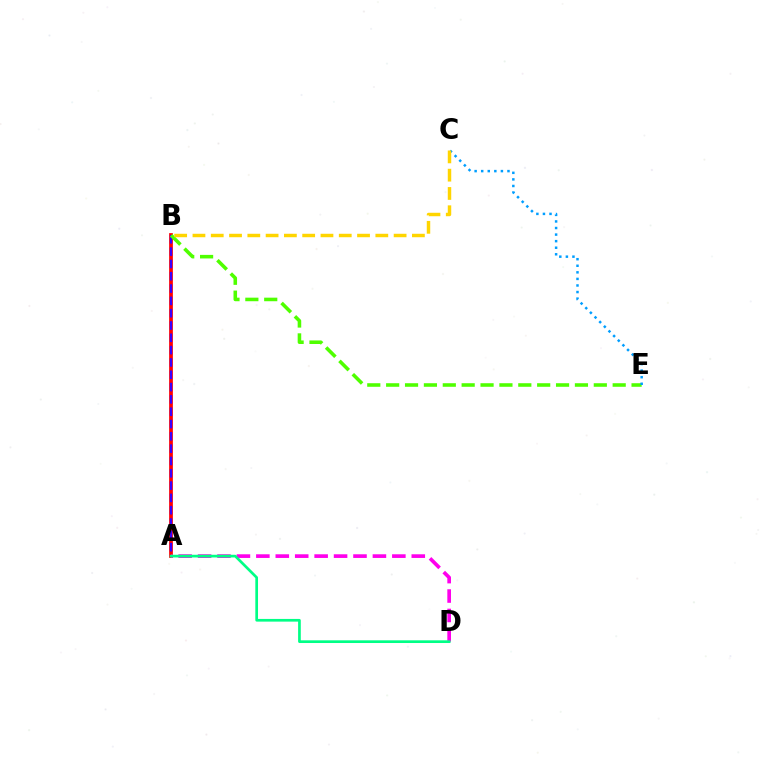{('A', 'B'): [{'color': '#ff0000', 'line_style': 'solid', 'thickness': 2.69}, {'color': '#3700ff', 'line_style': 'dashed', 'thickness': 1.67}], ('A', 'D'): [{'color': '#ff00ed', 'line_style': 'dashed', 'thickness': 2.64}, {'color': '#00ff86', 'line_style': 'solid', 'thickness': 1.94}], ('B', 'E'): [{'color': '#4fff00', 'line_style': 'dashed', 'thickness': 2.56}], ('C', 'E'): [{'color': '#009eff', 'line_style': 'dotted', 'thickness': 1.79}], ('B', 'C'): [{'color': '#ffd500', 'line_style': 'dashed', 'thickness': 2.48}]}